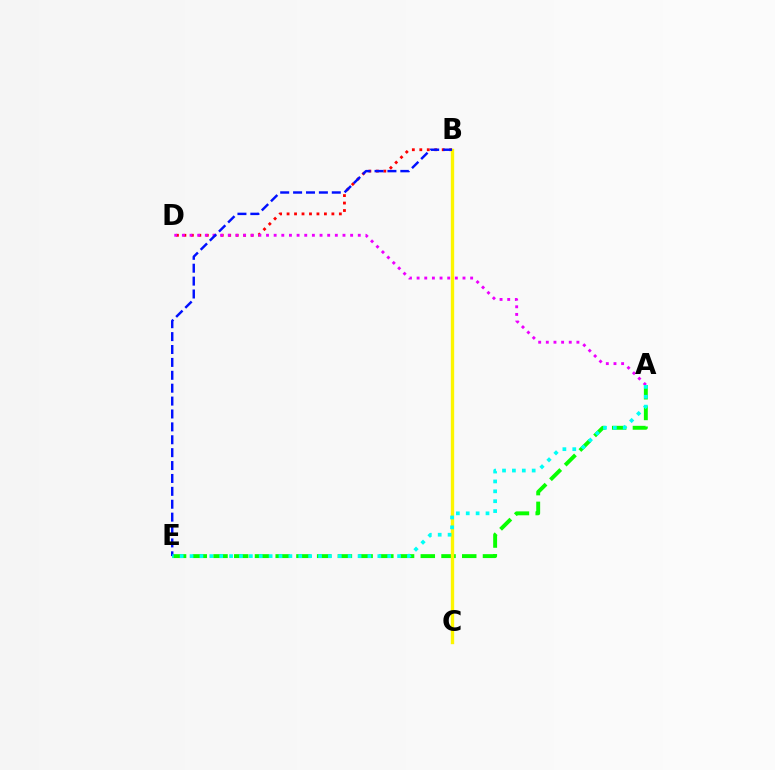{('A', 'E'): [{'color': '#08ff00', 'line_style': 'dashed', 'thickness': 2.82}, {'color': '#00fff6', 'line_style': 'dotted', 'thickness': 2.69}], ('B', 'D'): [{'color': '#ff0000', 'line_style': 'dotted', 'thickness': 2.03}], ('A', 'D'): [{'color': '#ee00ff', 'line_style': 'dotted', 'thickness': 2.08}], ('B', 'C'): [{'color': '#fcf500', 'line_style': 'solid', 'thickness': 2.42}], ('B', 'E'): [{'color': '#0010ff', 'line_style': 'dashed', 'thickness': 1.75}]}